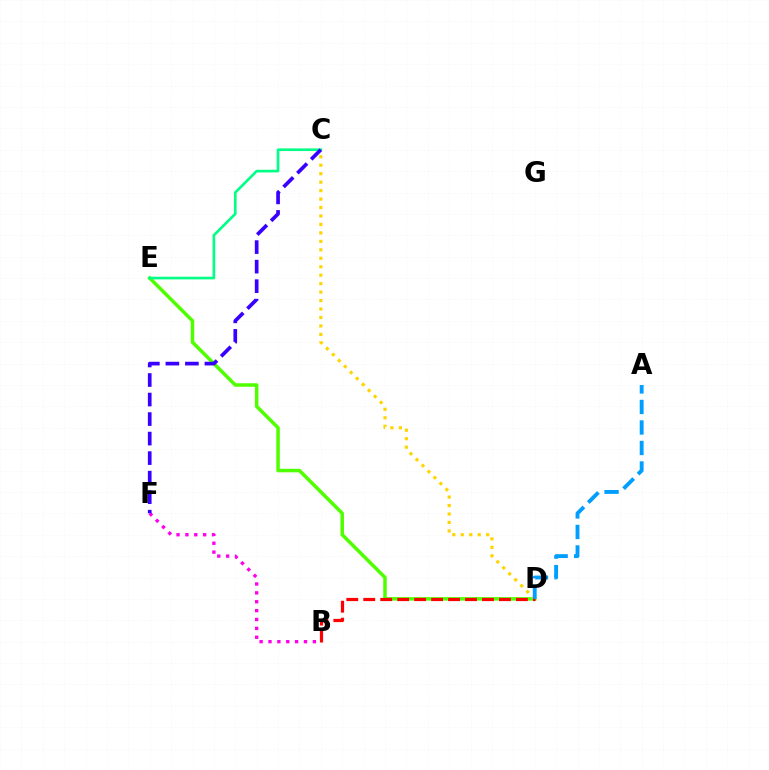{('B', 'F'): [{'color': '#ff00ed', 'line_style': 'dotted', 'thickness': 2.41}], ('D', 'E'): [{'color': '#4fff00', 'line_style': 'solid', 'thickness': 2.53}], ('C', 'D'): [{'color': '#ffd500', 'line_style': 'dotted', 'thickness': 2.3}], ('C', 'E'): [{'color': '#00ff86', 'line_style': 'solid', 'thickness': 1.91}], ('B', 'D'): [{'color': '#ff0000', 'line_style': 'dashed', 'thickness': 2.3}], ('C', 'F'): [{'color': '#3700ff', 'line_style': 'dashed', 'thickness': 2.65}], ('A', 'D'): [{'color': '#009eff', 'line_style': 'dashed', 'thickness': 2.79}]}